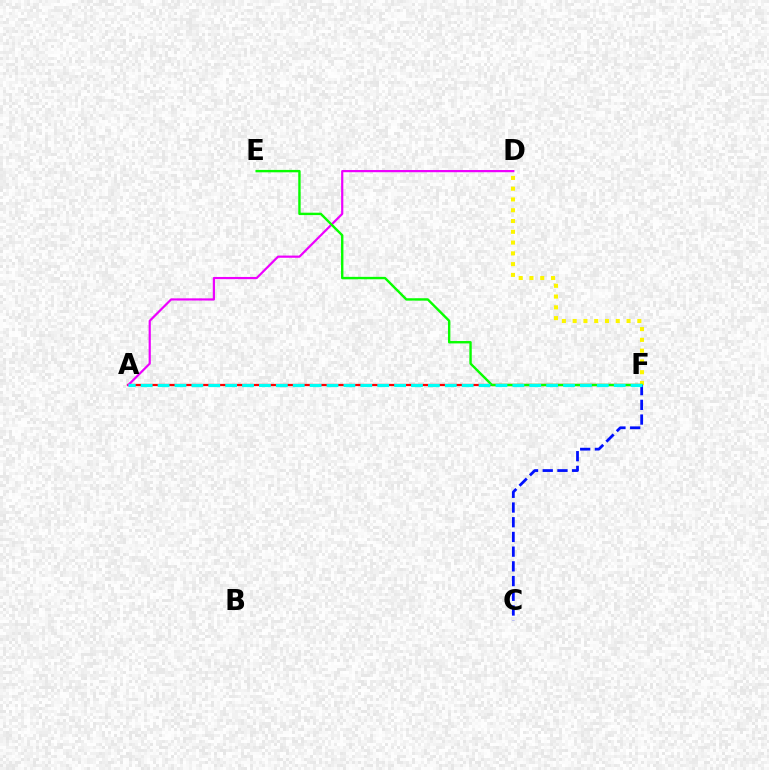{('A', 'F'): [{'color': '#ff0000', 'line_style': 'solid', 'thickness': 1.62}, {'color': '#00fff6', 'line_style': 'dashed', 'thickness': 2.3}], ('A', 'D'): [{'color': '#ee00ff', 'line_style': 'solid', 'thickness': 1.58}], ('D', 'F'): [{'color': '#fcf500', 'line_style': 'dotted', 'thickness': 2.93}], ('E', 'F'): [{'color': '#08ff00', 'line_style': 'solid', 'thickness': 1.72}], ('C', 'F'): [{'color': '#0010ff', 'line_style': 'dashed', 'thickness': 2.0}]}